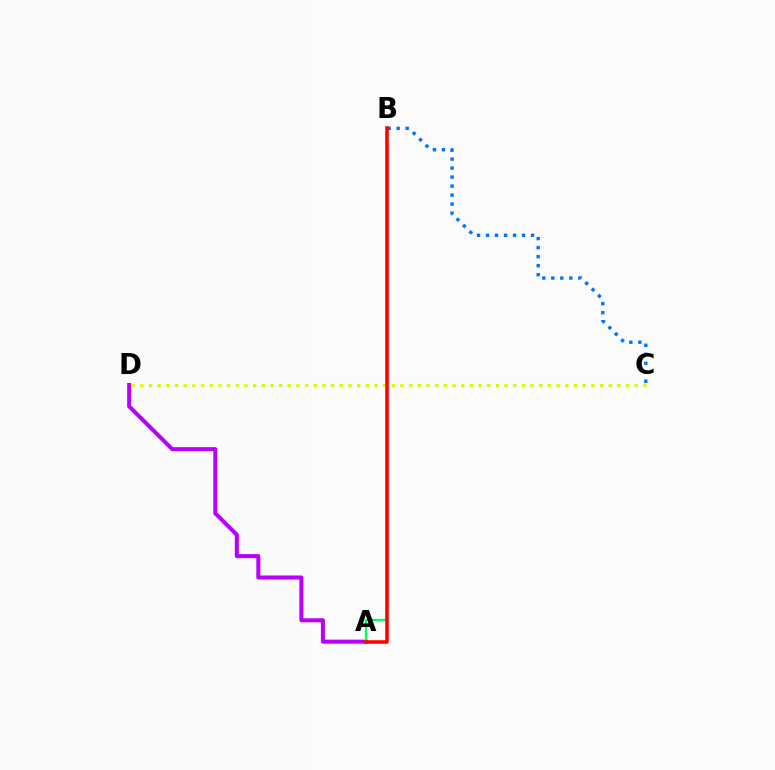{('C', 'D'): [{'color': '#d1ff00', 'line_style': 'dotted', 'thickness': 2.36}], ('A', 'D'): [{'color': '#b900ff', 'line_style': 'solid', 'thickness': 2.9}], ('B', 'C'): [{'color': '#0074ff', 'line_style': 'dotted', 'thickness': 2.45}], ('A', 'B'): [{'color': '#00ff5c', 'line_style': 'solid', 'thickness': 1.62}, {'color': '#ff0000', 'line_style': 'solid', 'thickness': 2.55}]}